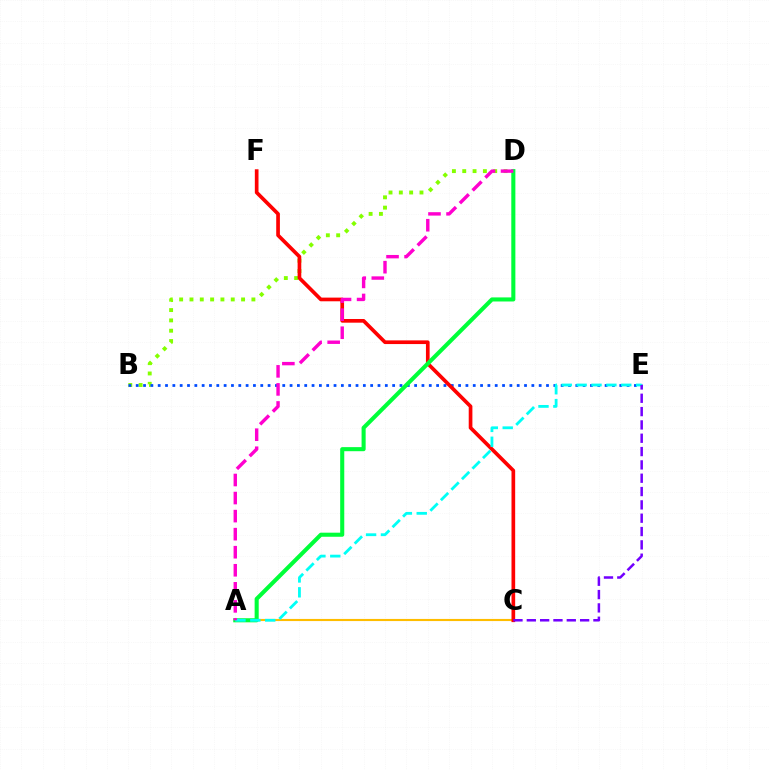{('A', 'C'): [{'color': '#ffbd00', 'line_style': 'solid', 'thickness': 1.53}], ('B', 'D'): [{'color': '#84ff00', 'line_style': 'dotted', 'thickness': 2.8}], ('B', 'E'): [{'color': '#004bff', 'line_style': 'dotted', 'thickness': 1.99}], ('C', 'F'): [{'color': '#ff0000', 'line_style': 'solid', 'thickness': 2.65}], ('A', 'D'): [{'color': '#00ff39', 'line_style': 'solid', 'thickness': 2.93}, {'color': '#ff00cf', 'line_style': 'dashed', 'thickness': 2.45}], ('A', 'E'): [{'color': '#00fff6', 'line_style': 'dashed', 'thickness': 2.02}], ('C', 'E'): [{'color': '#7200ff', 'line_style': 'dashed', 'thickness': 1.81}]}